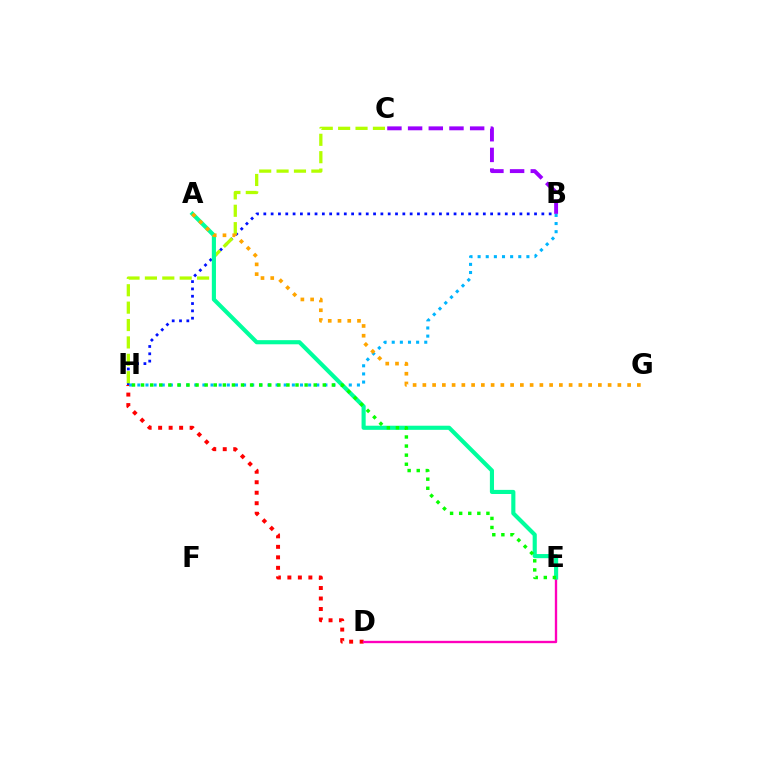{('B', 'H'): [{'color': '#0010ff', 'line_style': 'dotted', 'thickness': 1.99}, {'color': '#00b5ff', 'line_style': 'dotted', 'thickness': 2.21}], ('D', 'H'): [{'color': '#ff0000', 'line_style': 'dotted', 'thickness': 2.85}], ('C', 'H'): [{'color': '#b3ff00', 'line_style': 'dashed', 'thickness': 2.36}], ('B', 'C'): [{'color': '#9b00ff', 'line_style': 'dashed', 'thickness': 2.81}], ('D', 'E'): [{'color': '#ff00bd', 'line_style': 'solid', 'thickness': 1.69}], ('A', 'E'): [{'color': '#00ff9d', 'line_style': 'solid', 'thickness': 2.97}], ('E', 'H'): [{'color': '#08ff00', 'line_style': 'dotted', 'thickness': 2.47}], ('A', 'G'): [{'color': '#ffa500', 'line_style': 'dotted', 'thickness': 2.65}]}